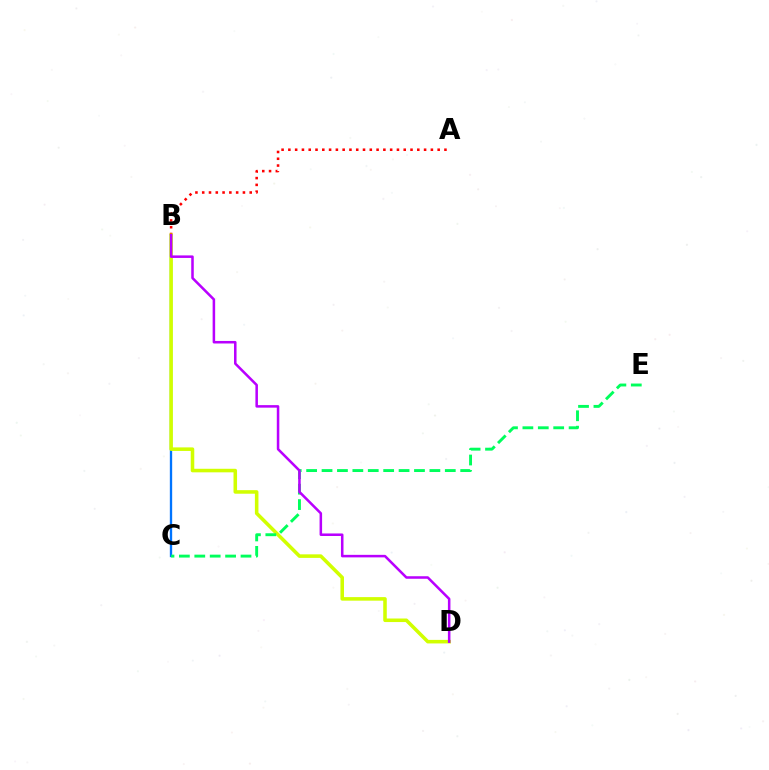{('B', 'C'): [{'color': '#0074ff', 'line_style': 'solid', 'thickness': 1.68}], ('A', 'B'): [{'color': '#ff0000', 'line_style': 'dotted', 'thickness': 1.84}], ('B', 'D'): [{'color': '#d1ff00', 'line_style': 'solid', 'thickness': 2.56}, {'color': '#b900ff', 'line_style': 'solid', 'thickness': 1.82}], ('C', 'E'): [{'color': '#00ff5c', 'line_style': 'dashed', 'thickness': 2.09}]}